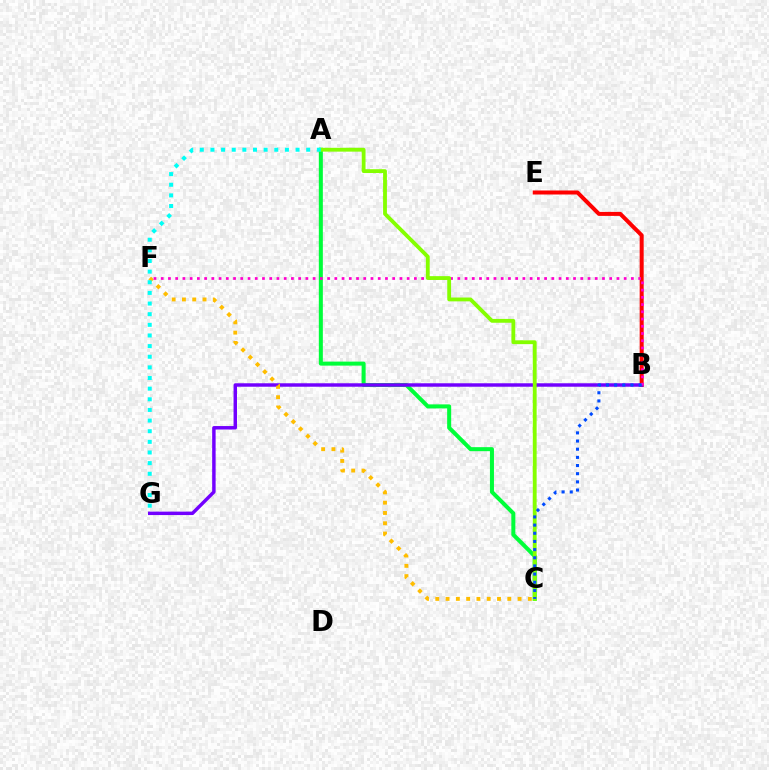{('B', 'E'): [{'color': '#ff0000', 'line_style': 'solid', 'thickness': 2.89}], ('A', 'C'): [{'color': '#00ff39', 'line_style': 'solid', 'thickness': 2.9}, {'color': '#84ff00', 'line_style': 'solid', 'thickness': 2.75}], ('B', 'G'): [{'color': '#7200ff', 'line_style': 'solid', 'thickness': 2.49}], ('C', 'F'): [{'color': '#ffbd00', 'line_style': 'dotted', 'thickness': 2.79}], ('B', 'F'): [{'color': '#ff00cf', 'line_style': 'dotted', 'thickness': 1.97}], ('A', 'G'): [{'color': '#00fff6', 'line_style': 'dotted', 'thickness': 2.89}], ('B', 'C'): [{'color': '#004bff', 'line_style': 'dotted', 'thickness': 2.22}]}